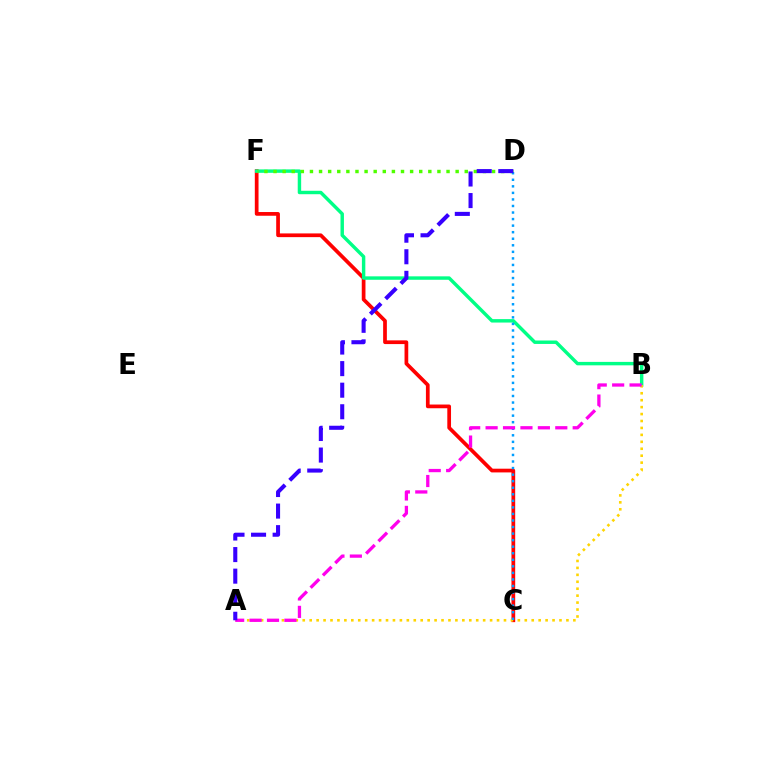{('C', 'F'): [{'color': '#ff0000', 'line_style': 'solid', 'thickness': 2.68}], ('B', 'F'): [{'color': '#00ff86', 'line_style': 'solid', 'thickness': 2.47}], ('A', 'B'): [{'color': '#ffd500', 'line_style': 'dotted', 'thickness': 1.89}, {'color': '#ff00ed', 'line_style': 'dashed', 'thickness': 2.37}], ('D', 'F'): [{'color': '#4fff00', 'line_style': 'dotted', 'thickness': 2.47}], ('C', 'D'): [{'color': '#009eff', 'line_style': 'dotted', 'thickness': 1.78}], ('A', 'D'): [{'color': '#3700ff', 'line_style': 'dashed', 'thickness': 2.93}]}